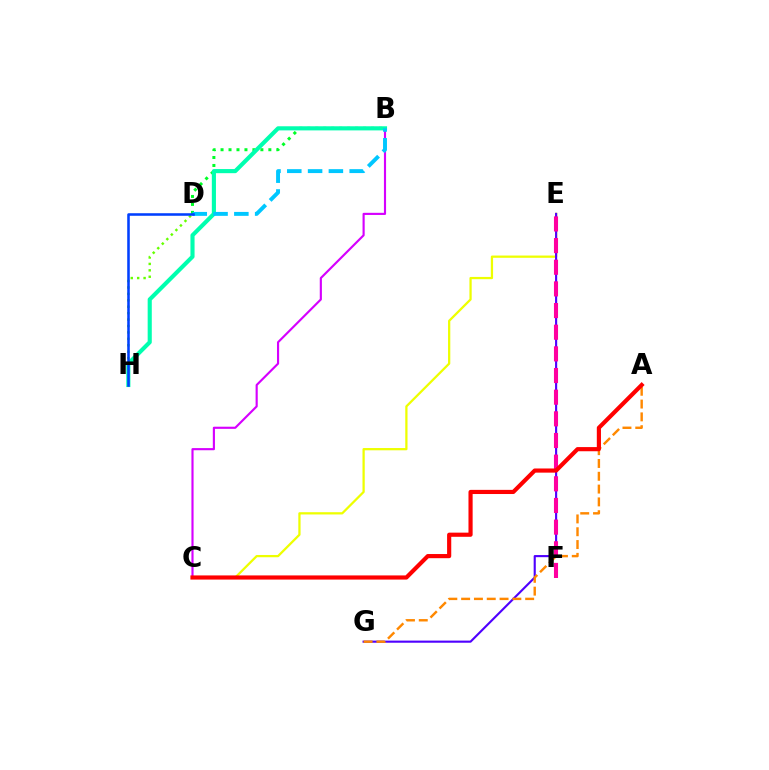{('C', 'E'): [{'color': '#eeff00', 'line_style': 'solid', 'thickness': 1.63}], ('E', 'G'): [{'color': '#4f00ff', 'line_style': 'solid', 'thickness': 1.53}], ('B', 'D'): [{'color': '#00ff27', 'line_style': 'dotted', 'thickness': 2.16}, {'color': '#00c7ff', 'line_style': 'dashed', 'thickness': 2.83}], ('E', 'F'): [{'color': '#ff00a0', 'line_style': 'dashed', 'thickness': 2.94}], ('D', 'H'): [{'color': '#66ff00', 'line_style': 'dotted', 'thickness': 1.74}, {'color': '#003fff', 'line_style': 'solid', 'thickness': 1.84}], ('B', 'C'): [{'color': '#d600ff', 'line_style': 'solid', 'thickness': 1.54}], ('A', 'G'): [{'color': '#ff8800', 'line_style': 'dashed', 'thickness': 1.74}], ('A', 'C'): [{'color': '#ff0000', 'line_style': 'solid', 'thickness': 2.99}], ('B', 'H'): [{'color': '#00ffaf', 'line_style': 'solid', 'thickness': 2.97}]}